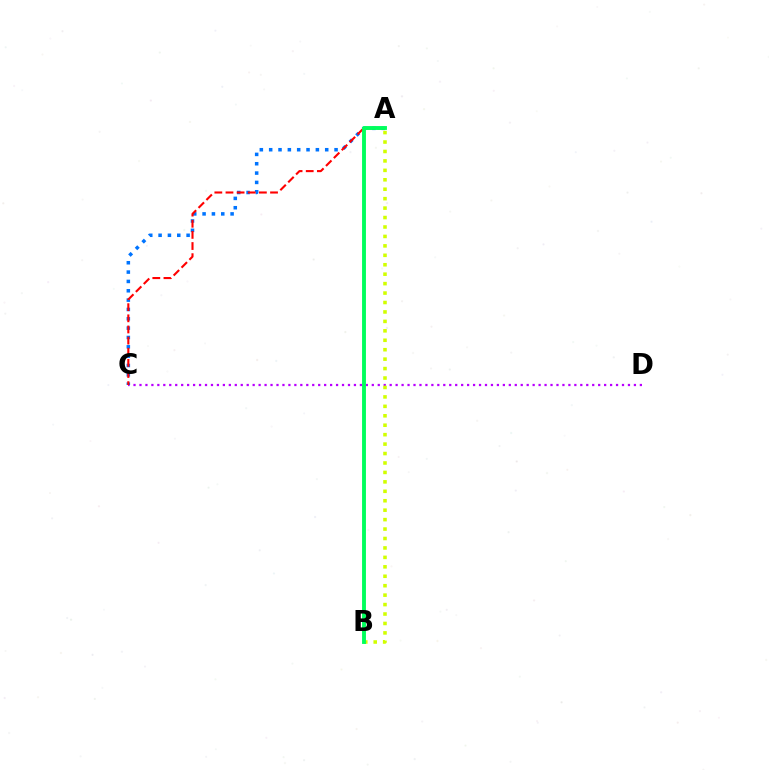{('C', 'D'): [{'color': '#b900ff', 'line_style': 'dotted', 'thickness': 1.62}], ('A', 'C'): [{'color': '#0074ff', 'line_style': 'dotted', 'thickness': 2.54}, {'color': '#ff0000', 'line_style': 'dashed', 'thickness': 1.51}], ('A', 'B'): [{'color': '#d1ff00', 'line_style': 'dotted', 'thickness': 2.56}, {'color': '#00ff5c', 'line_style': 'solid', 'thickness': 2.79}]}